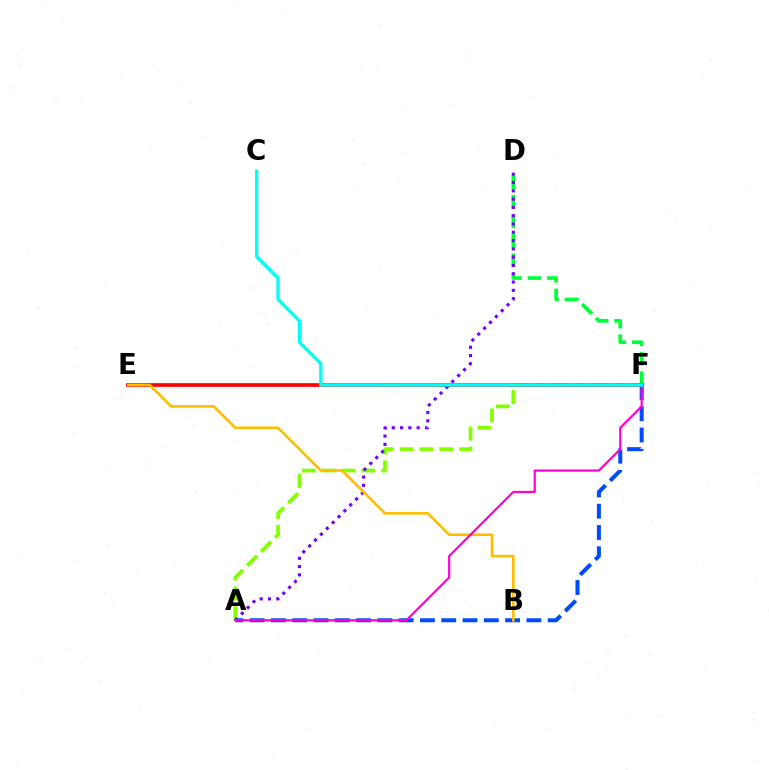{('A', 'F'): [{'color': '#84ff00', 'line_style': 'dashed', 'thickness': 2.7}, {'color': '#004bff', 'line_style': 'dashed', 'thickness': 2.89}, {'color': '#ff00cf', 'line_style': 'solid', 'thickness': 1.58}], ('D', 'F'): [{'color': '#00ff39', 'line_style': 'dashed', 'thickness': 2.65}], ('E', 'F'): [{'color': '#ff0000', 'line_style': 'solid', 'thickness': 2.66}], ('A', 'D'): [{'color': '#7200ff', 'line_style': 'dotted', 'thickness': 2.25}], ('B', 'E'): [{'color': '#ffbd00', 'line_style': 'solid', 'thickness': 1.89}], ('C', 'F'): [{'color': '#00fff6', 'line_style': 'solid', 'thickness': 2.41}]}